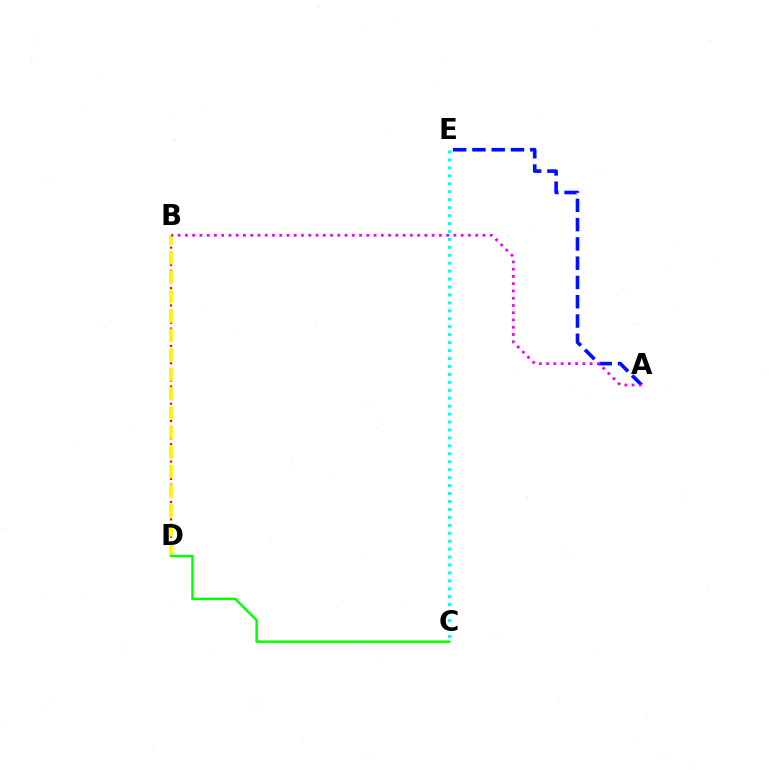{('A', 'E'): [{'color': '#0010ff', 'line_style': 'dashed', 'thickness': 2.62}], ('B', 'D'): [{'color': '#ff0000', 'line_style': 'dotted', 'thickness': 1.57}, {'color': '#fcf500', 'line_style': 'dashed', 'thickness': 2.64}], ('C', 'E'): [{'color': '#00fff6', 'line_style': 'dotted', 'thickness': 2.16}], ('A', 'B'): [{'color': '#ee00ff', 'line_style': 'dotted', 'thickness': 1.97}], ('C', 'D'): [{'color': '#08ff00', 'line_style': 'solid', 'thickness': 1.79}]}